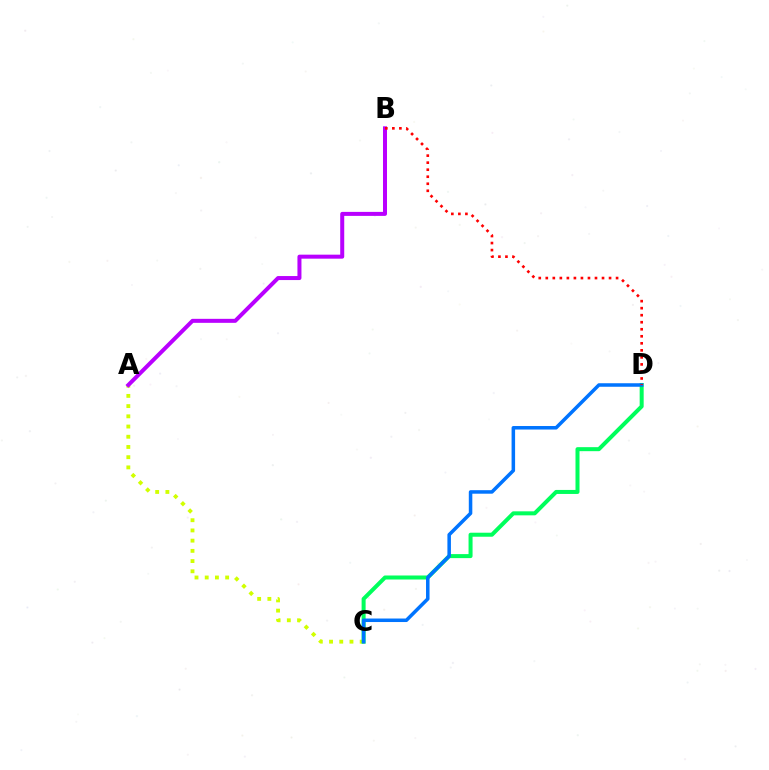{('A', 'C'): [{'color': '#d1ff00', 'line_style': 'dotted', 'thickness': 2.78}], ('C', 'D'): [{'color': '#00ff5c', 'line_style': 'solid', 'thickness': 2.89}, {'color': '#0074ff', 'line_style': 'solid', 'thickness': 2.53}], ('A', 'B'): [{'color': '#b900ff', 'line_style': 'solid', 'thickness': 2.88}], ('B', 'D'): [{'color': '#ff0000', 'line_style': 'dotted', 'thickness': 1.91}]}